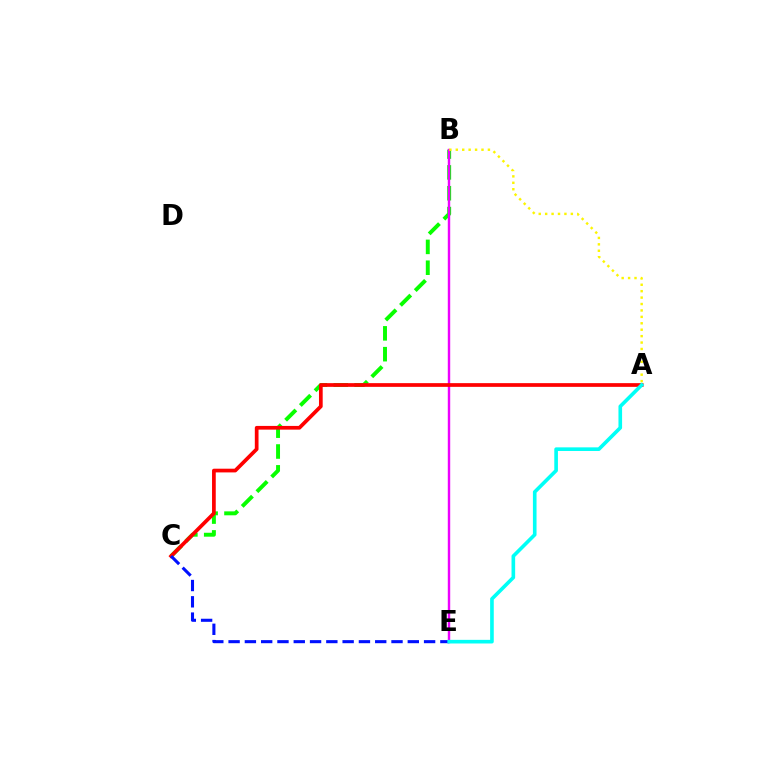{('B', 'C'): [{'color': '#08ff00', 'line_style': 'dashed', 'thickness': 2.83}], ('B', 'E'): [{'color': '#ee00ff', 'line_style': 'solid', 'thickness': 1.75}], ('A', 'B'): [{'color': '#fcf500', 'line_style': 'dotted', 'thickness': 1.75}], ('A', 'C'): [{'color': '#ff0000', 'line_style': 'solid', 'thickness': 2.67}], ('C', 'E'): [{'color': '#0010ff', 'line_style': 'dashed', 'thickness': 2.21}], ('A', 'E'): [{'color': '#00fff6', 'line_style': 'solid', 'thickness': 2.62}]}